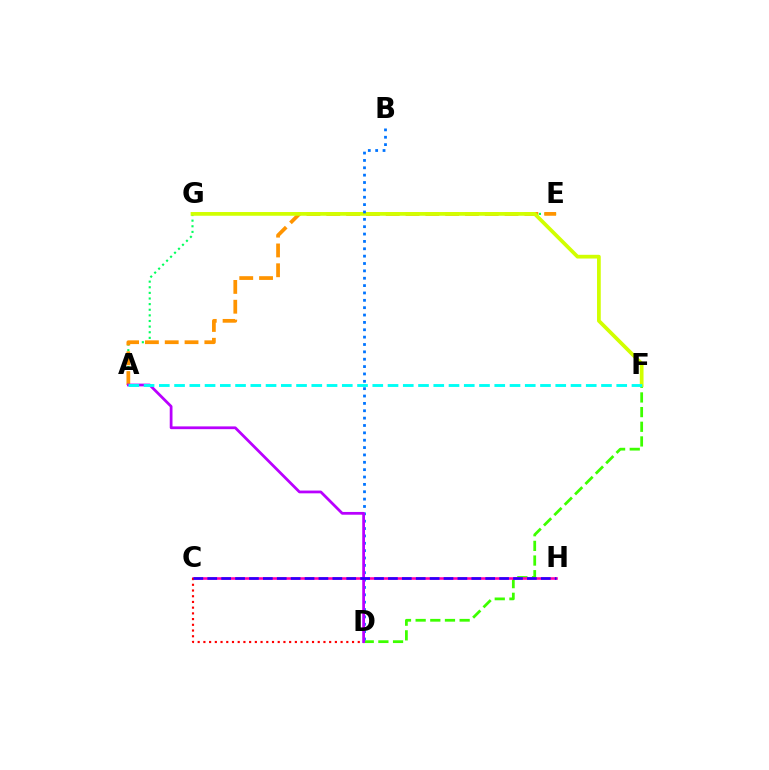{('D', 'F'): [{'color': '#3dff00', 'line_style': 'dashed', 'thickness': 1.99}], ('A', 'E'): [{'color': '#00ff5c', 'line_style': 'dotted', 'thickness': 1.53}, {'color': '#ff9400', 'line_style': 'dashed', 'thickness': 2.69}], ('C', 'H'): [{'color': '#ff00ac', 'line_style': 'solid', 'thickness': 1.88}, {'color': '#2500ff', 'line_style': 'dashed', 'thickness': 1.89}], ('F', 'G'): [{'color': '#d1ff00', 'line_style': 'solid', 'thickness': 2.68}], ('B', 'D'): [{'color': '#0074ff', 'line_style': 'dotted', 'thickness': 2.0}], ('C', 'D'): [{'color': '#ff0000', 'line_style': 'dotted', 'thickness': 1.55}], ('A', 'D'): [{'color': '#b900ff', 'line_style': 'solid', 'thickness': 1.99}], ('A', 'F'): [{'color': '#00fff6', 'line_style': 'dashed', 'thickness': 2.07}]}